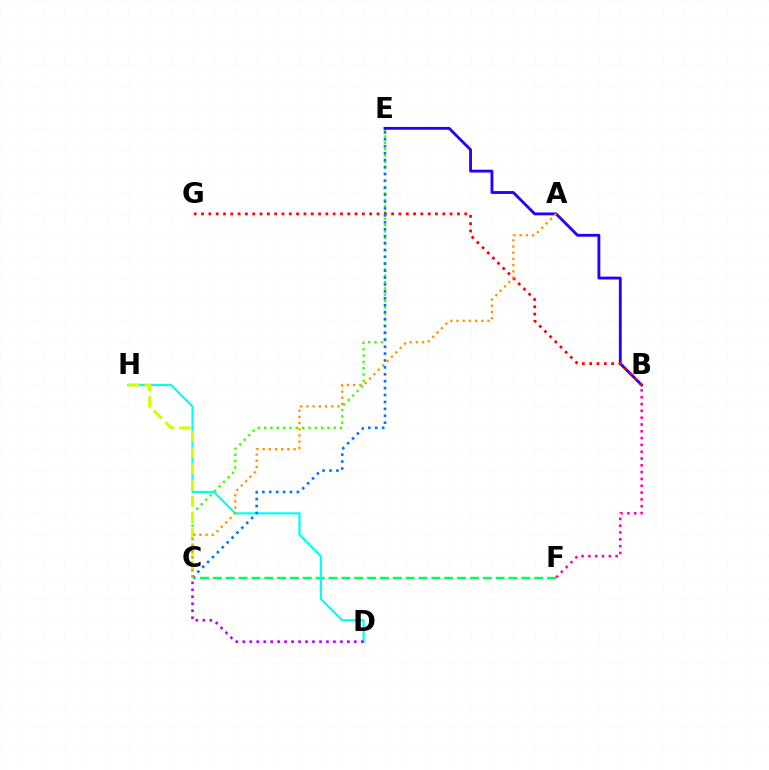{('B', 'F'): [{'color': '#ff00ac', 'line_style': 'dotted', 'thickness': 1.85}], ('C', 'F'): [{'color': '#00ff5c', 'line_style': 'dashed', 'thickness': 1.75}], ('C', 'E'): [{'color': '#3dff00', 'line_style': 'dotted', 'thickness': 1.72}, {'color': '#0074ff', 'line_style': 'dotted', 'thickness': 1.88}], ('D', 'H'): [{'color': '#00fff6', 'line_style': 'solid', 'thickness': 1.58}], ('B', 'E'): [{'color': '#2500ff', 'line_style': 'solid', 'thickness': 2.05}], ('B', 'G'): [{'color': '#ff0000', 'line_style': 'dotted', 'thickness': 1.99}], ('C', 'H'): [{'color': '#d1ff00', 'line_style': 'dashed', 'thickness': 2.21}], ('A', 'C'): [{'color': '#ff9400', 'line_style': 'dotted', 'thickness': 1.68}], ('C', 'D'): [{'color': '#b900ff', 'line_style': 'dotted', 'thickness': 1.89}]}